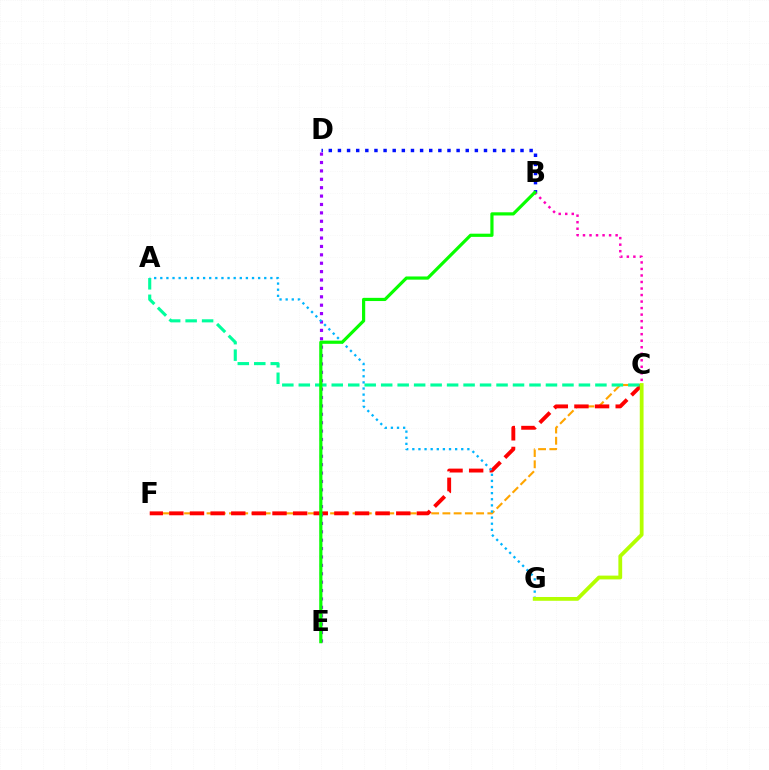{('C', 'F'): [{'color': '#ffa500', 'line_style': 'dashed', 'thickness': 1.53}, {'color': '#ff0000', 'line_style': 'dashed', 'thickness': 2.8}], ('B', 'D'): [{'color': '#0010ff', 'line_style': 'dotted', 'thickness': 2.48}], ('B', 'C'): [{'color': '#ff00bd', 'line_style': 'dotted', 'thickness': 1.77}], ('D', 'E'): [{'color': '#9b00ff', 'line_style': 'dotted', 'thickness': 2.28}], ('A', 'C'): [{'color': '#00ff9d', 'line_style': 'dashed', 'thickness': 2.24}], ('A', 'G'): [{'color': '#00b5ff', 'line_style': 'dotted', 'thickness': 1.66}], ('B', 'E'): [{'color': '#08ff00', 'line_style': 'solid', 'thickness': 2.29}], ('C', 'G'): [{'color': '#b3ff00', 'line_style': 'solid', 'thickness': 2.73}]}